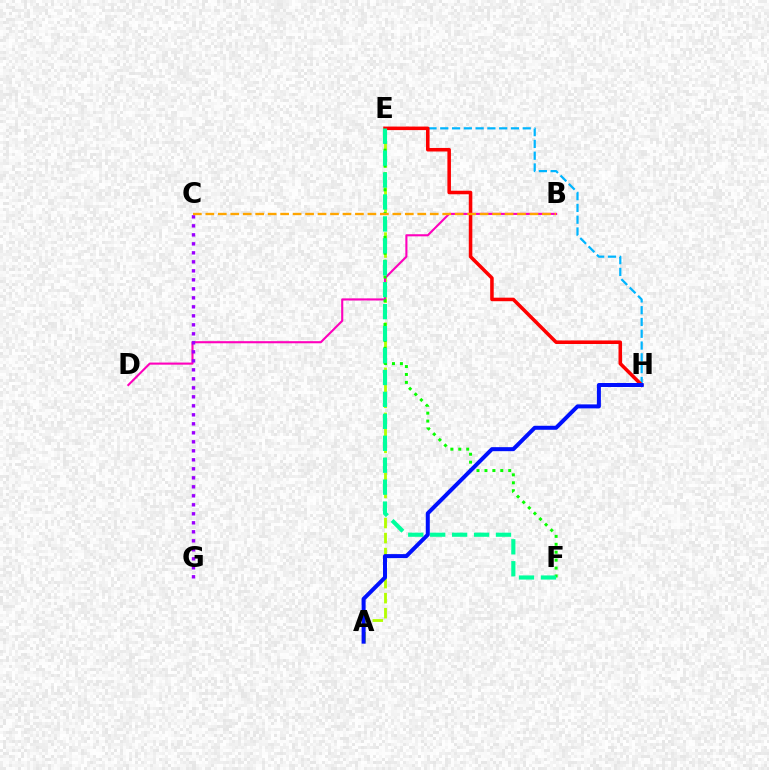{('A', 'E'): [{'color': '#b3ff00', 'line_style': 'dashed', 'thickness': 2.04}], ('E', 'H'): [{'color': '#00b5ff', 'line_style': 'dashed', 'thickness': 1.6}, {'color': '#ff0000', 'line_style': 'solid', 'thickness': 2.55}], ('B', 'D'): [{'color': '#ff00bd', 'line_style': 'solid', 'thickness': 1.52}], ('E', 'F'): [{'color': '#08ff00', 'line_style': 'dotted', 'thickness': 2.15}, {'color': '#00ff9d', 'line_style': 'dashed', 'thickness': 2.98}], ('C', 'G'): [{'color': '#9b00ff', 'line_style': 'dotted', 'thickness': 2.44}], ('A', 'H'): [{'color': '#0010ff', 'line_style': 'solid', 'thickness': 2.89}], ('B', 'C'): [{'color': '#ffa500', 'line_style': 'dashed', 'thickness': 1.69}]}